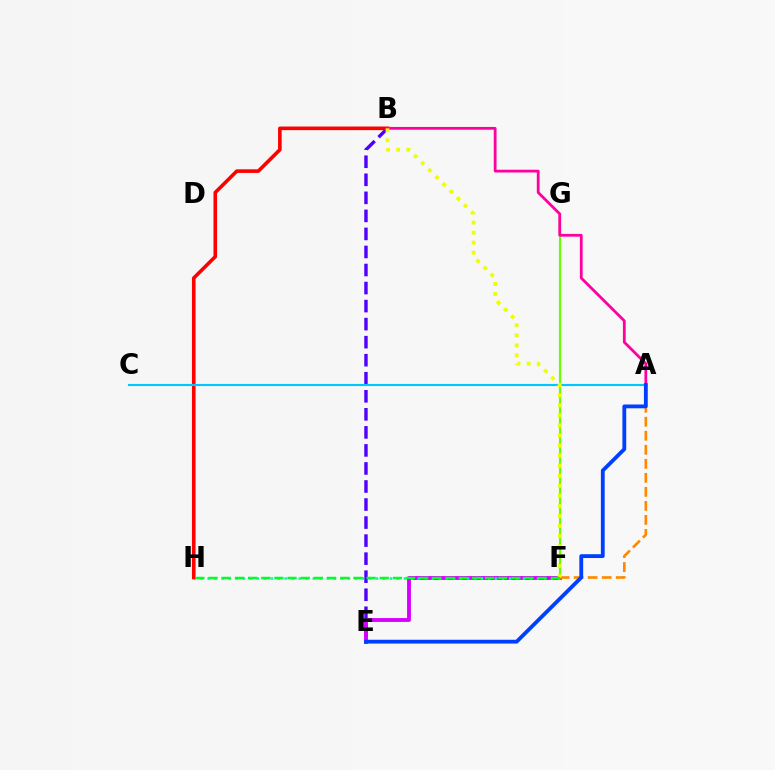{('F', 'G'): [{'color': '#66ff00', 'line_style': 'solid', 'thickness': 1.54}], ('B', 'E'): [{'color': '#4f00ff', 'line_style': 'dashed', 'thickness': 2.45}], ('E', 'F'): [{'color': '#d600ff', 'line_style': 'solid', 'thickness': 2.78}], ('F', 'H'): [{'color': '#00ffaf', 'line_style': 'dotted', 'thickness': 1.9}, {'color': '#00ff27', 'line_style': 'dashed', 'thickness': 1.79}], ('B', 'H'): [{'color': '#ff0000', 'line_style': 'solid', 'thickness': 2.6}], ('A', 'B'): [{'color': '#ff00a0', 'line_style': 'solid', 'thickness': 2.0}], ('A', 'F'): [{'color': '#ff8800', 'line_style': 'dashed', 'thickness': 1.91}], ('A', 'C'): [{'color': '#00c7ff', 'line_style': 'solid', 'thickness': 1.54}], ('B', 'F'): [{'color': '#eeff00', 'line_style': 'dotted', 'thickness': 2.73}], ('A', 'E'): [{'color': '#003fff', 'line_style': 'solid', 'thickness': 2.75}]}